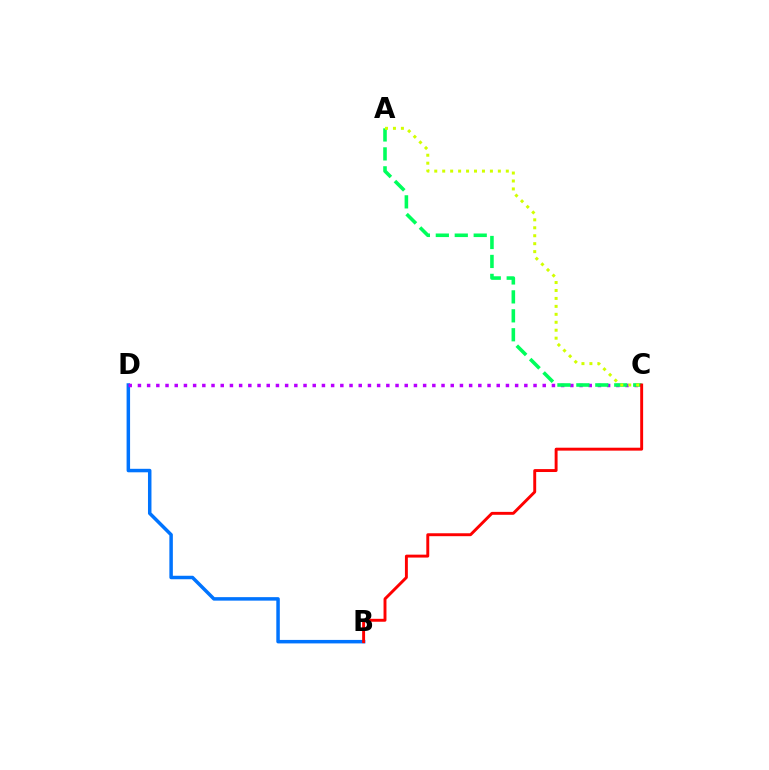{('B', 'D'): [{'color': '#0074ff', 'line_style': 'solid', 'thickness': 2.51}], ('C', 'D'): [{'color': '#b900ff', 'line_style': 'dotted', 'thickness': 2.5}], ('A', 'C'): [{'color': '#00ff5c', 'line_style': 'dashed', 'thickness': 2.57}, {'color': '#d1ff00', 'line_style': 'dotted', 'thickness': 2.16}], ('B', 'C'): [{'color': '#ff0000', 'line_style': 'solid', 'thickness': 2.1}]}